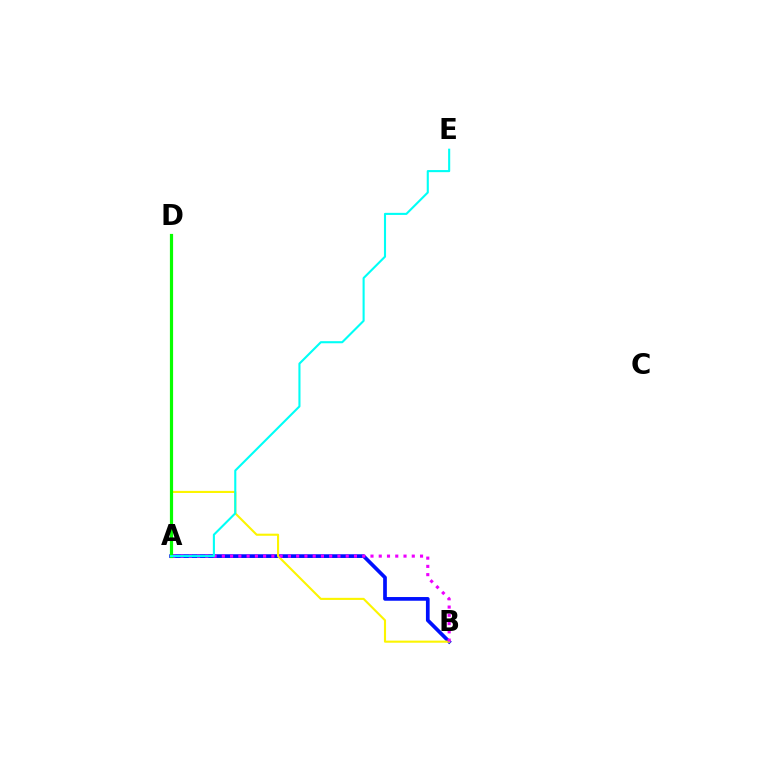{('A', 'D'): [{'color': '#ff0000', 'line_style': 'dotted', 'thickness': 1.8}, {'color': '#08ff00', 'line_style': 'solid', 'thickness': 2.3}], ('A', 'B'): [{'color': '#0010ff', 'line_style': 'solid', 'thickness': 2.67}, {'color': '#ee00ff', 'line_style': 'dotted', 'thickness': 2.24}], ('B', 'D'): [{'color': '#fcf500', 'line_style': 'solid', 'thickness': 1.52}], ('A', 'E'): [{'color': '#00fff6', 'line_style': 'solid', 'thickness': 1.51}]}